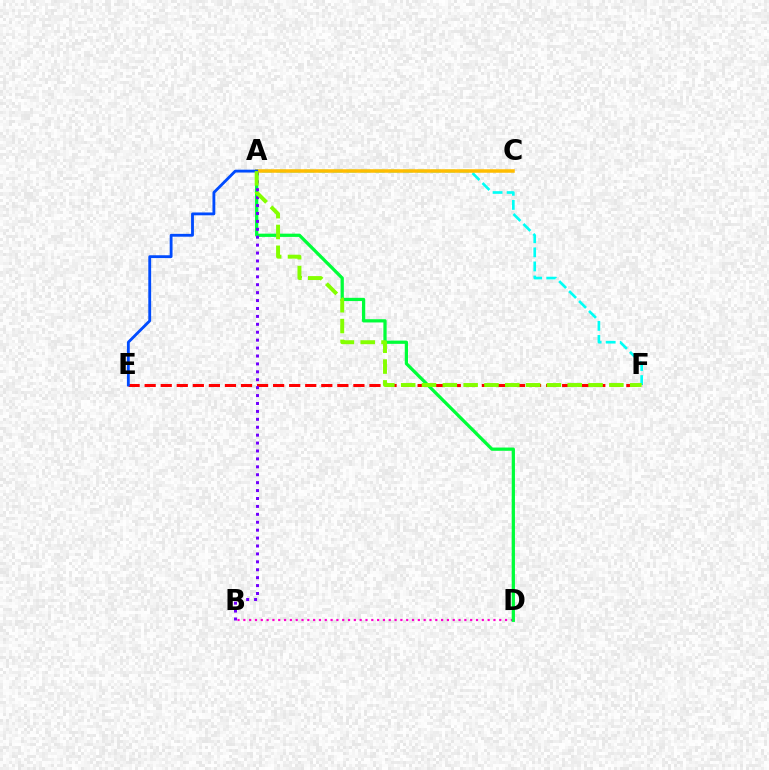{('B', 'D'): [{'color': '#ff00cf', 'line_style': 'dotted', 'thickness': 1.58}], ('A', 'F'): [{'color': '#00fff6', 'line_style': 'dashed', 'thickness': 1.91}, {'color': '#84ff00', 'line_style': 'dashed', 'thickness': 2.83}], ('E', 'F'): [{'color': '#ff0000', 'line_style': 'dashed', 'thickness': 2.18}], ('A', 'D'): [{'color': '#00ff39', 'line_style': 'solid', 'thickness': 2.34}], ('A', 'C'): [{'color': '#ffbd00', 'line_style': 'solid', 'thickness': 2.53}], ('A', 'B'): [{'color': '#7200ff', 'line_style': 'dotted', 'thickness': 2.15}], ('A', 'E'): [{'color': '#004bff', 'line_style': 'solid', 'thickness': 2.05}]}